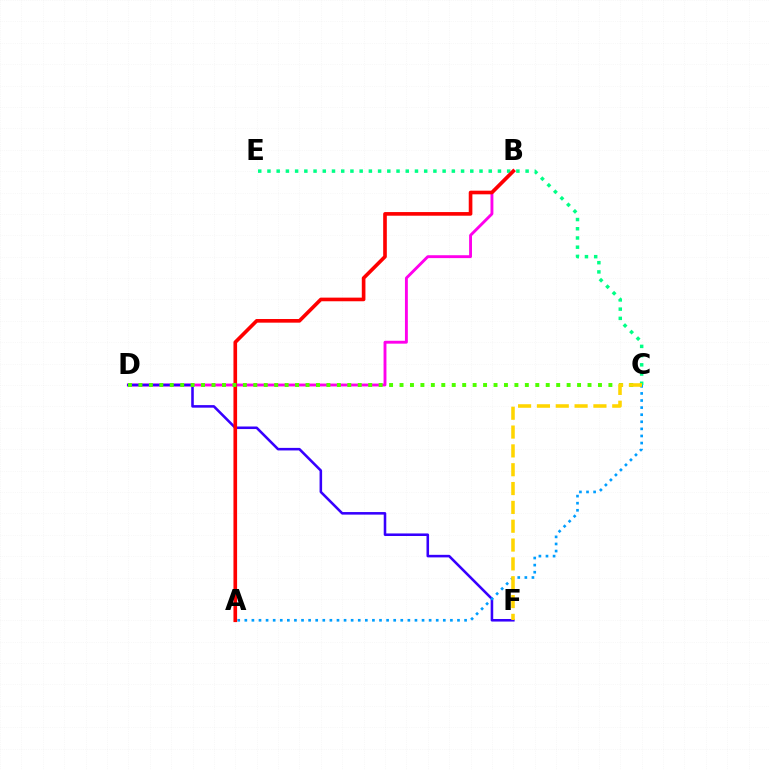{('B', 'D'): [{'color': '#ff00ed', 'line_style': 'solid', 'thickness': 2.08}], ('C', 'E'): [{'color': '#00ff86', 'line_style': 'dotted', 'thickness': 2.5}], ('D', 'F'): [{'color': '#3700ff', 'line_style': 'solid', 'thickness': 1.84}], ('A', 'C'): [{'color': '#009eff', 'line_style': 'dotted', 'thickness': 1.93}], ('A', 'B'): [{'color': '#ff0000', 'line_style': 'solid', 'thickness': 2.62}], ('C', 'D'): [{'color': '#4fff00', 'line_style': 'dotted', 'thickness': 2.84}], ('C', 'F'): [{'color': '#ffd500', 'line_style': 'dashed', 'thickness': 2.56}]}